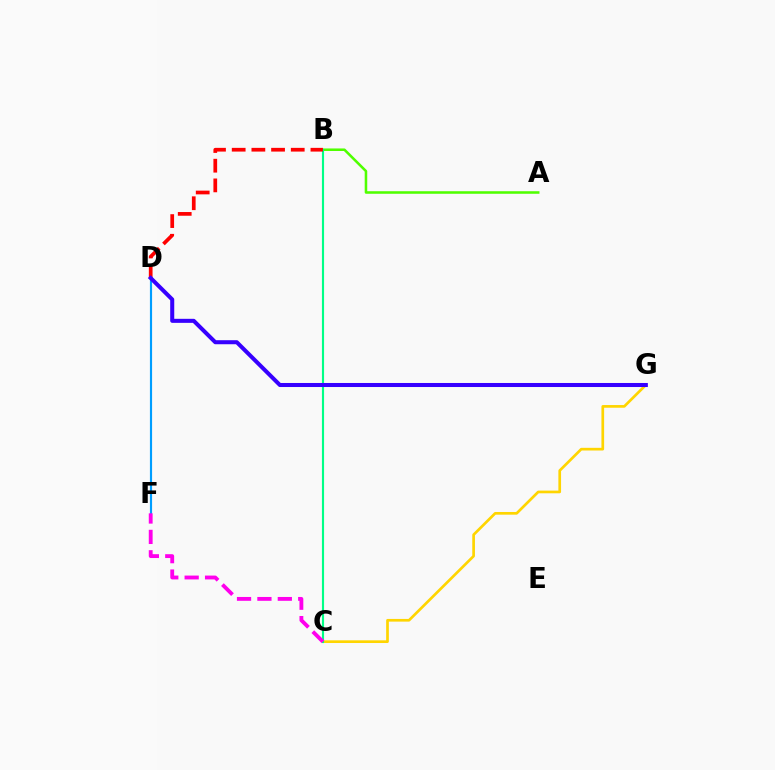{('A', 'B'): [{'color': '#4fff00', 'line_style': 'solid', 'thickness': 1.83}], ('C', 'G'): [{'color': '#ffd500', 'line_style': 'solid', 'thickness': 1.93}], ('D', 'F'): [{'color': '#009eff', 'line_style': 'solid', 'thickness': 1.56}], ('B', 'C'): [{'color': '#00ff86', 'line_style': 'solid', 'thickness': 1.54}], ('B', 'D'): [{'color': '#ff0000', 'line_style': 'dashed', 'thickness': 2.67}], ('C', 'F'): [{'color': '#ff00ed', 'line_style': 'dashed', 'thickness': 2.77}], ('D', 'G'): [{'color': '#3700ff', 'line_style': 'solid', 'thickness': 2.91}]}